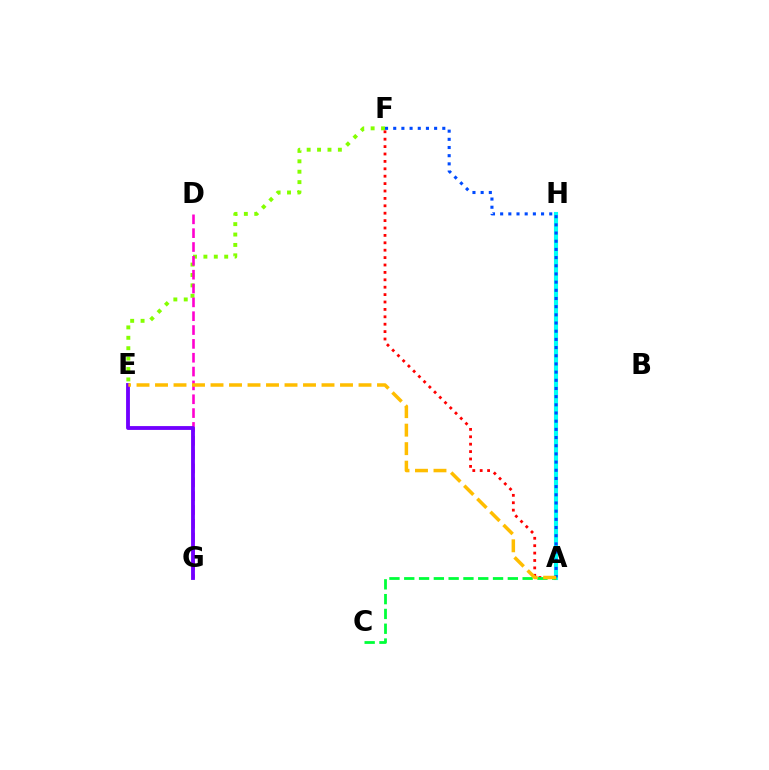{('A', 'H'): [{'color': '#00fff6', 'line_style': 'solid', 'thickness': 2.96}], ('E', 'F'): [{'color': '#84ff00', 'line_style': 'dotted', 'thickness': 2.83}], ('D', 'G'): [{'color': '#ff00cf', 'line_style': 'dashed', 'thickness': 1.88}], ('E', 'G'): [{'color': '#7200ff', 'line_style': 'solid', 'thickness': 2.76}], ('A', 'F'): [{'color': '#ff0000', 'line_style': 'dotted', 'thickness': 2.01}, {'color': '#004bff', 'line_style': 'dotted', 'thickness': 2.22}], ('A', 'C'): [{'color': '#00ff39', 'line_style': 'dashed', 'thickness': 2.01}], ('A', 'E'): [{'color': '#ffbd00', 'line_style': 'dashed', 'thickness': 2.51}]}